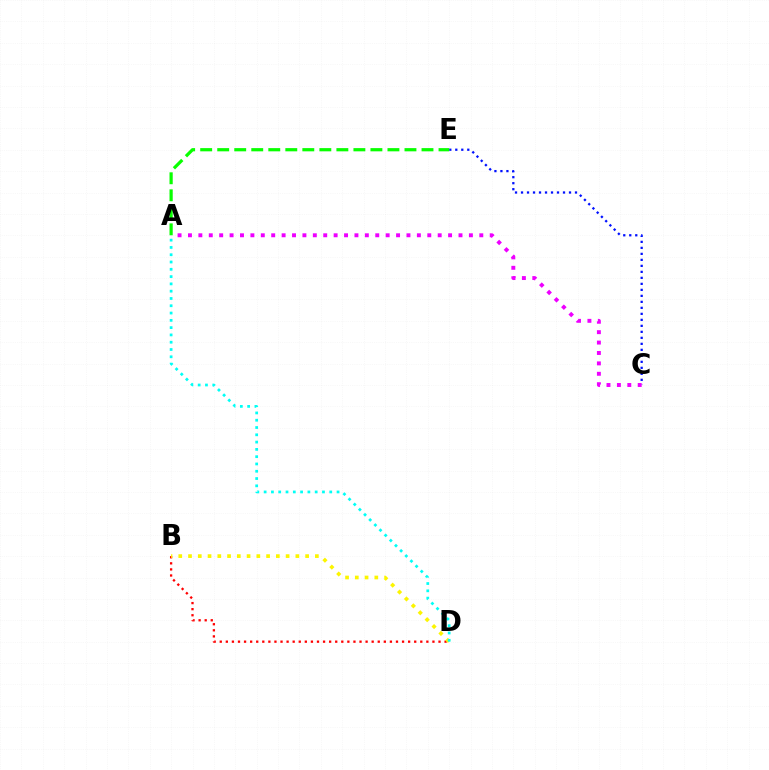{('B', 'D'): [{'color': '#ff0000', 'line_style': 'dotted', 'thickness': 1.65}, {'color': '#fcf500', 'line_style': 'dotted', 'thickness': 2.65}], ('C', 'E'): [{'color': '#0010ff', 'line_style': 'dotted', 'thickness': 1.63}], ('A', 'E'): [{'color': '#08ff00', 'line_style': 'dashed', 'thickness': 2.31}], ('A', 'C'): [{'color': '#ee00ff', 'line_style': 'dotted', 'thickness': 2.83}], ('A', 'D'): [{'color': '#00fff6', 'line_style': 'dotted', 'thickness': 1.98}]}